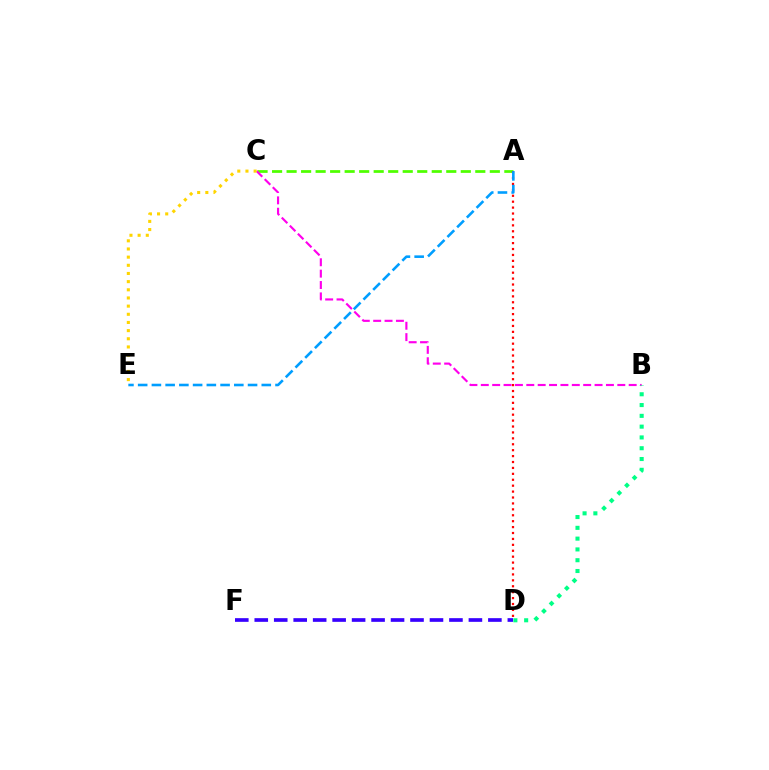{('A', 'C'): [{'color': '#4fff00', 'line_style': 'dashed', 'thickness': 1.97}], ('B', 'C'): [{'color': '#ff00ed', 'line_style': 'dashed', 'thickness': 1.55}], ('A', 'D'): [{'color': '#ff0000', 'line_style': 'dotted', 'thickness': 1.61}], ('B', 'D'): [{'color': '#00ff86', 'line_style': 'dotted', 'thickness': 2.93}], ('D', 'F'): [{'color': '#3700ff', 'line_style': 'dashed', 'thickness': 2.64}], ('C', 'E'): [{'color': '#ffd500', 'line_style': 'dotted', 'thickness': 2.22}], ('A', 'E'): [{'color': '#009eff', 'line_style': 'dashed', 'thickness': 1.87}]}